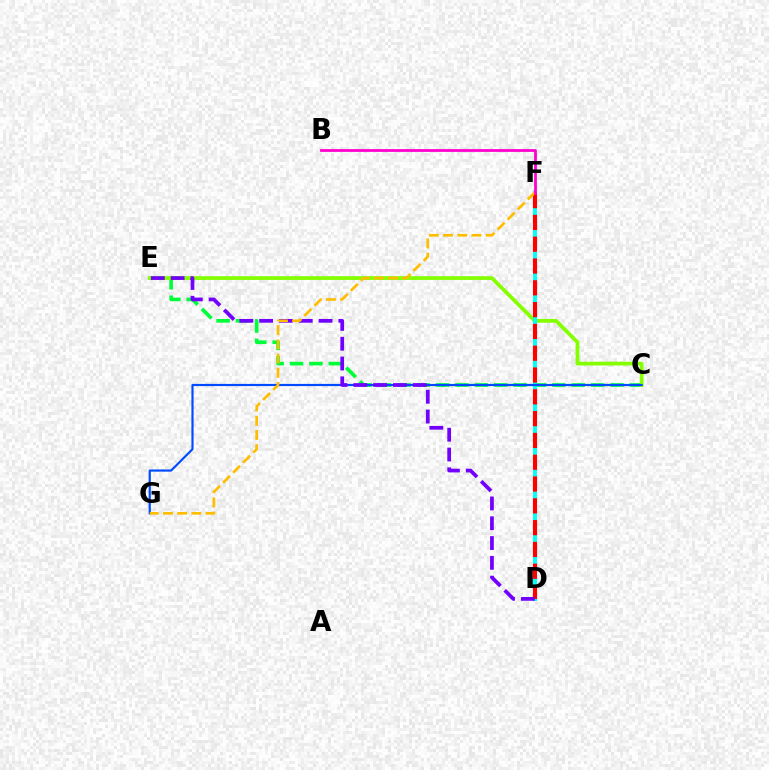{('C', 'E'): [{'color': '#00ff39', 'line_style': 'dashed', 'thickness': 2.63}, {'color': '#84ff00', 'line_style': 'solid', 'thickness': 2.7}], ('D', 'F'): [{'color': '#00fff6', 'line_style': 'solid', 'thickness': 2.82}, {'color': '#ff0000', 'line_style': 'dashed', 'thickness': 2.96}], ('C', 'G'): [{'color': '#004bff', 'line_style': 'solid', 'thickness': 1.56}], ('D', 'E'): [{'color': '#7200ff', 'line_style': 'dashed', 'thickness': 2.69}], ('F', 'G'): [{'color': '#ffbd00', 'line_style': 'dashed', 'thickness': 1.93}], ('B', 'F'): [{'color': '#ff00cf', 'line_style': 'solid', 'thickness': 1.99}]}